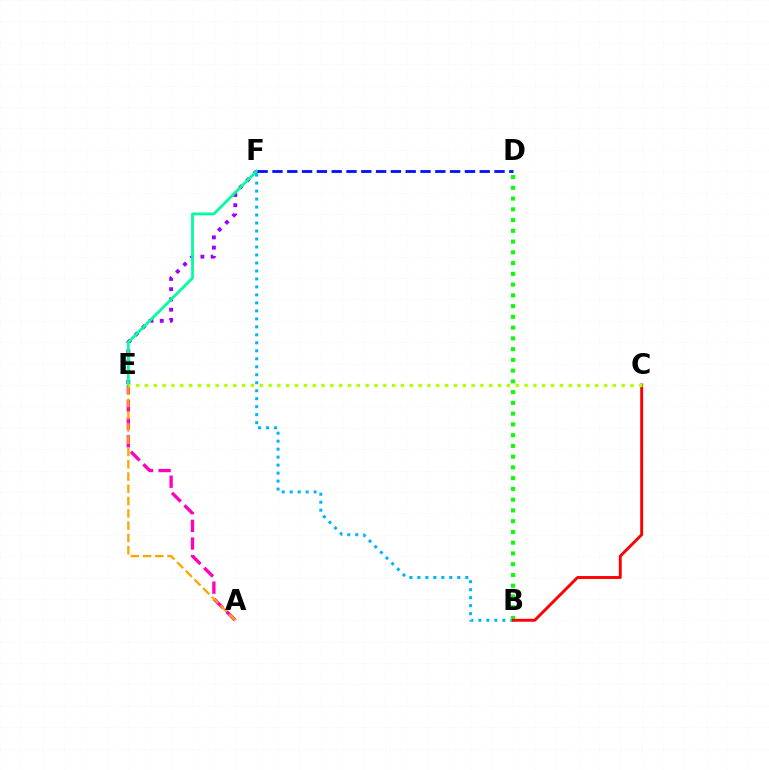{('E', 'F'): [{'color': '#9b00ff', 'line_style': 'dotted', 'thickness': 2.79}, {'color': '#00ff9d', 'line_style': 'solid', 'thickness': 1.99}], ('B', 'F'): [{'color': '#00b5ff', 'line_style': 'dotted', 'thickness': 2.17}], ('A', 'E'): [{'color': '#ff00bd', 'line_style': 'dashed', 'thickness': 2.4}, {'color': '#ffa500', 'line_style': 'dashed', 'thickness': 1.67}], ('B', 'D'): [{'color': '#08ff00', 'line_style': 'dotted', 'thickness': 2.92}], ('B', 'C'): [{'color': '#ff0000', 'line_style': 'solid', 'thickness': 2.09}], ('C', 'E'): [{'color': '#b3ff00', 'line_style': 'dotted', 'thickness': 2.4}], ('D', 'F'): [{'color': '#0010ff', 'line_style': 'dashed', 'thickness': 2.01}]}